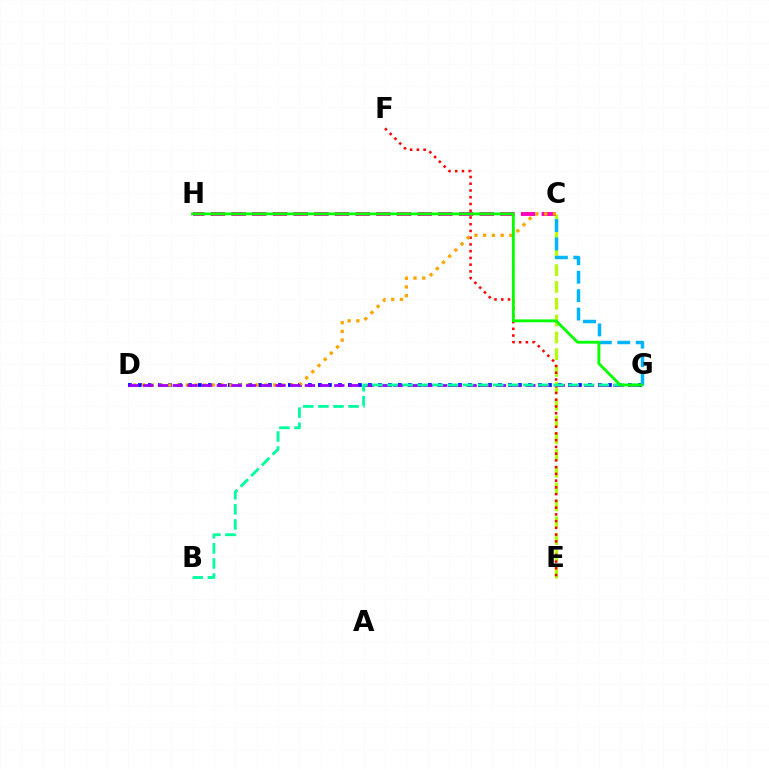{('D', 'G'): [{'color': '#0010ff', 'line_style': 'dotted', 'thickness': 2.72}, {'color': '#9b00ff', 'line_style': 'dashed', 'thickness': 2.0}], ('C', 'E'): [{'color': '#b3ff00', 'line_style': 'dashed', 'thickness': 2.28}], ('C', 'H'): [{'color': '#ff00bd', 'line_style': 'dashed', 'thickness': 2.81}], ('E', 'F'): [{'color': '#ff0000', 'line_style': 'dotted', 'thickness': 1.83}], ('C', 'D'): [{'color': '#ffa500', 'line_style': 'dotted', 'thickness': 2.37}], ('B', 'G'): [{'color': '#00ff9d', 'line_style': 'dashed', 'thickness': 2.05}], ('C', 'G'): [{'color': '#00b5ff', 'line_style': 'dashed', 'thickness': 2.5}], ('G', 'H'): [{'color': '#08ff00', 'line_style': 'solid', 'thickness': 2.06}]}